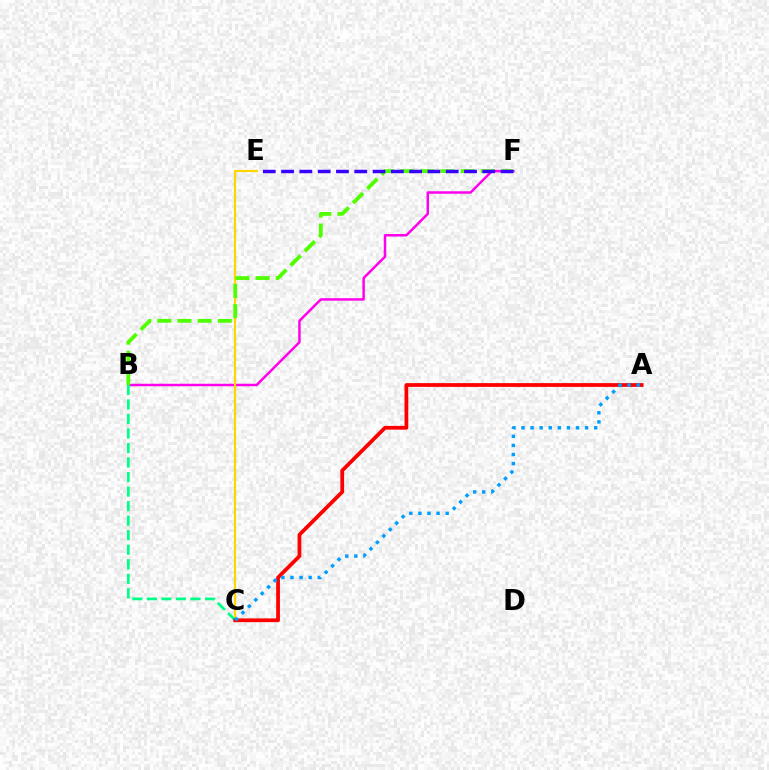{('B', 'F'): [{'color': '#ff00ed', 'line_style': 'solid', 'thickness': 1.78}, {'color': '#4fff00', 'line_style': 'dashed', 'thickness': 2.74}], ('C', 'E'): [{'color': '#ffd500', 'line_style': 'solid', 'thickness': 1.55}], ('B', 'C'): [{'color': '#00ff86', 'line_style': 'dashed', 'thickness': 1.97}], ('A', 'C'): [{'color': '#ff0000', 'line_style': 'solid', 'thickness': 2.7}, {'color': '#009eff', 'line_style': 'dotted', 'thickness': 2.47}], ('E', 'F'): [{'color': '#3700ff', 'line_style': 'dashed', 'thickness': 2.49}]}